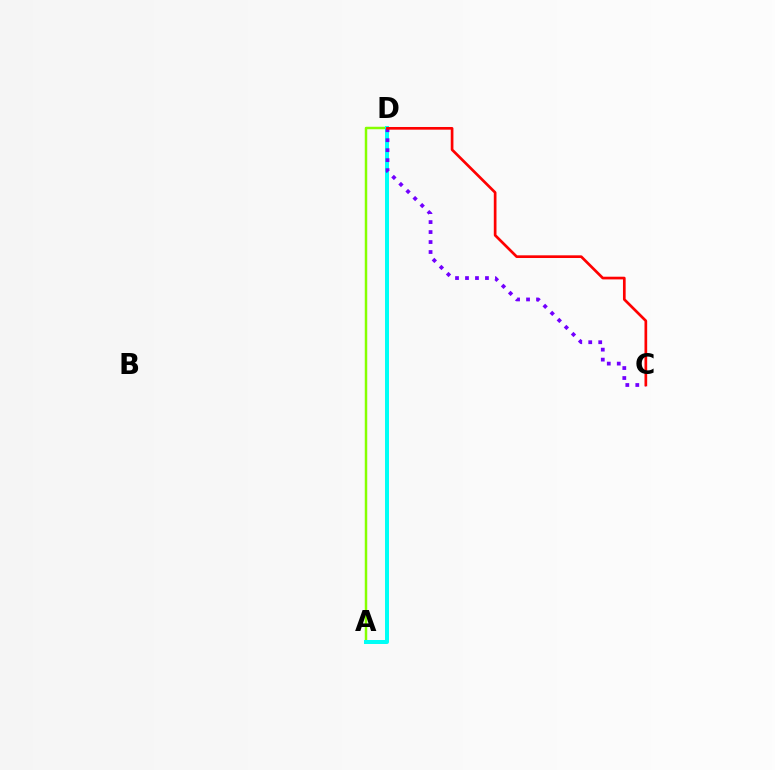{('A', 'D'): [{'color': '#84ff00', 'line_style': 'solid', 'thickness': 1.78}, {'color': '#00fff6', 'line_style': 'solid', 'thickness': 2.87}], ('C', 'D'): [{'color': '#7200ff', 'line_style': 'dotted', 'thickness': 2.71}, {'color': '#ff0000', 'line_style': 'solid', 'thickness': 1.94}]}